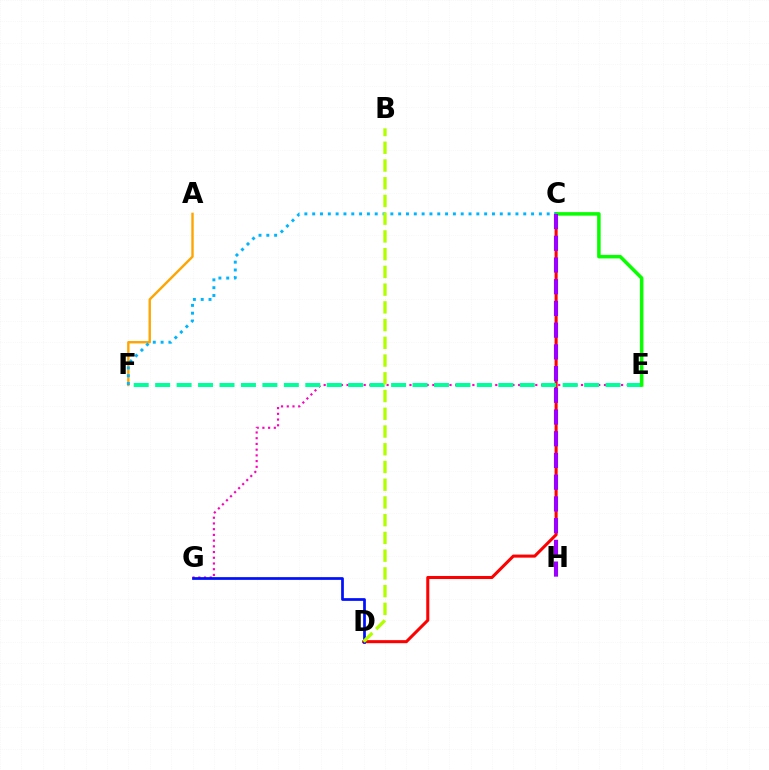{('C', 'D'): [{'color': '#ff0000', 'line_style': 'solid', 'thickness': 2.19}], ('E', 'G'): [{'color': '#ff00bd', 'line_style': 'dotted', 'thickness': 1.55}], ('D', 'G'): [{'color': '#0010ff', 'line_style': 'solid', 'thickness': 1.97}], ('A', 'F'): [{'color': '#ffa500', 'line_style': 'solid', 'thickness': 1.72}], ('E', 'F'): [{'color': '#00ff9d', 'line_style': 'dashed', 'thickness': 2.91}], ('C', 'E'): [{'color': '#08ff00', 'line_style': 'solid', 'thickness': 2.54}], ('C', 'F'): [{'color': '#00b5ff', 'line_style': 'dotted', 'thickness': 2.12}], ('B', 'D'): [{'color': '#b3ff00', 'line_style': 'dashed', 'thickness': 2.41}], ('C', 'H'): [{'color': '#9b00ff', 'line_style': 'dashed', 'thickness': 2.95}]}